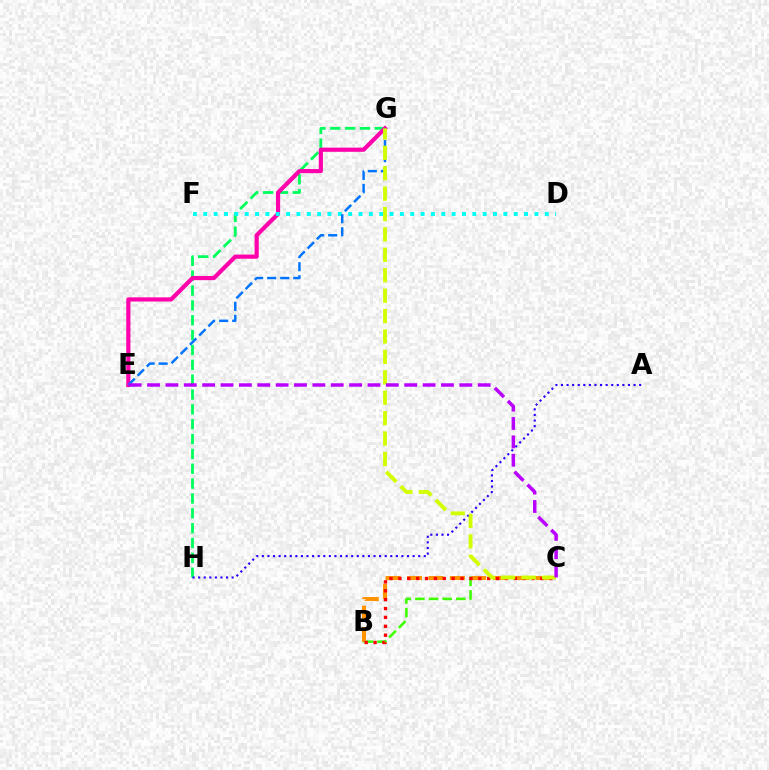{('G', 'H'): [{'color': '#00ff5c', 'line_style': 'dashed', 'thickness': 2.02}], ('B', 'C'): [{'color': '#3dff00', 'line_style': 'dashed', 'thickness': 1.85}, {'color': '#ff9400', 'line_style': 'dashed', 'thickness': 2.91}, {'color': '#ff0000', 'line_style': 'dotted', 'thickness': 2.41}], ('A', 'H'): [{'color': '#2500ff', 'line_style': 'dotted', 'thickness': 1.52}], ('E', 'G'): [{'color': '#ff00ac', 'line_style': 'solid', 'thickness': 3.0}, {'color': '#0074ff', 'line_style': 'dashed', 'thickness': 1.77}], ('D', 'F'): [{'color': '#00fff6', 'line_style': 'dotted', 'thickness': 2.81}], ('C', 'G'): [{'color': '#d1ff00', 'line_style': 'dashed', 'thickness': 2.77}], ('C', 'E'): [{'color': '#b900ff', 'line_style': 'dashed', 'thickness': 2.5}]}